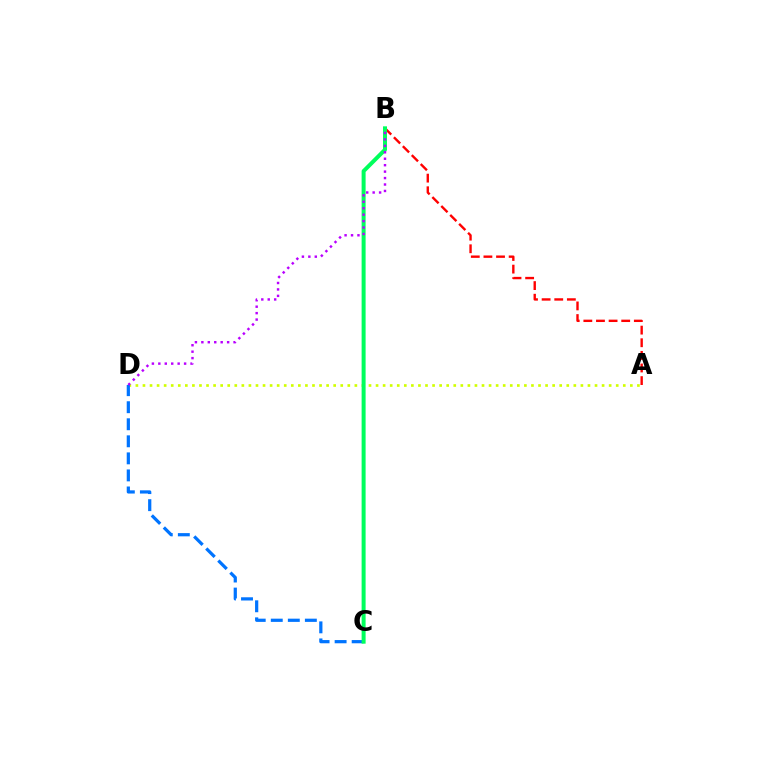{('A', 'D'): [{'color': '#d1ff00', 'line_style': 'dotted', 'thickness': 1.92}], ('A', 'B'): [{'color': '#ff0000', 'line_style': 'dashed', 'thickness': 1.71}], ('C', 'D'): [{'color': '#0074ff', 'line_style': 'dashed', 'thickness': 2.32}], ('B', 'C'): [{'color': '#00ff5c', 'line_style': 'solid', 'thickness': 2.87}], ('B', 'D'): [{'color': '#b900ff', 'line_style': 'dotted', 'thickness': 1.75}]}